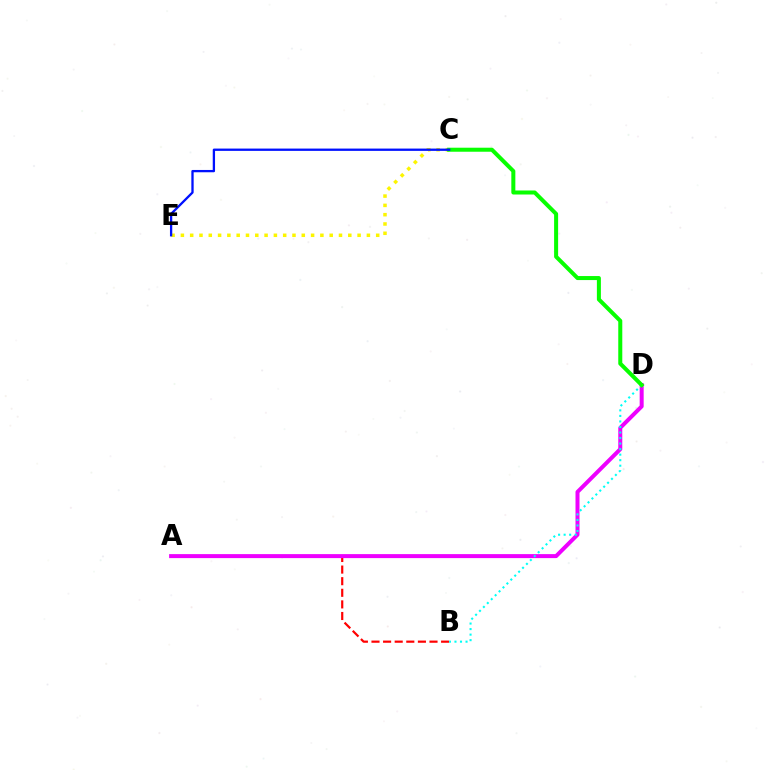{('A', 'B'): [{'color': '#ff0000', 'line_style': 'dashed', 'thickness': 1.58}], ('C', 'E'): [{'color': '#fcf500', 'line_style': 'dotted', 'thickness': 2.53}, {'color': '#0010ff', 'line_style': 'solid', 'thickness': 1.66}], ('A', 'D'): [{'color': '#ee00ff', 'line_style': 'solid', 'thickness': 2.88}], ('B', 'D'): [{'color': '#00fff6', 'line_style': 'dotted', 'thickness': 1.5}], ('C', 'D'): [{'color': '#08ff00', 'line_style': 'solid', 'thickness': 2.9}]}